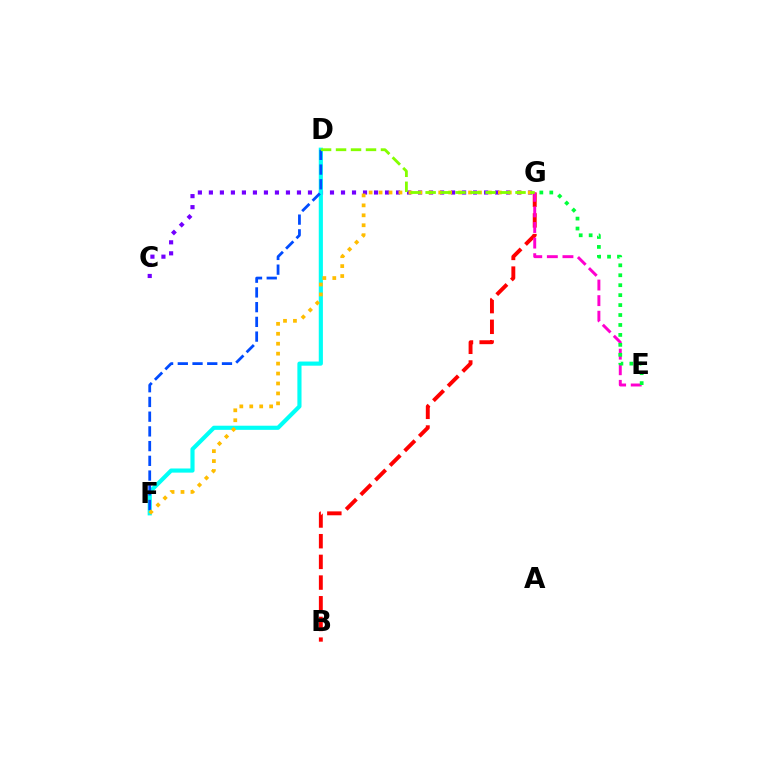{('C', 'G'): [{'color': '#7200ff', 'line_style': 'dotted', 'thickness': 2.99}], ('B', 'G'): [{'color': '#ff0000', 'line_style': 'dashed', 'thickness': 2.81}], ('E', 'G'): [{'color': '#ff00cf', 'line_style': 'dashed', 'thickness': 2.12}, {'color': '#00ff39', 'line_style': 'dotted', 'thickness': 2.7}], ('D', 'F'): [{'color': '#00fff6', 'line_style': 'solid', 'thickness': 2.98}, {'color': '#004bff', 'line_style': 'dashed', 'thickness': 2.0}], ('F', 'G'): [{'color': '#ffbd00', 'line_style': 'dotted', 'thickness': 2.7}], ('D', 'G'): [{'color': '#84ff00', 'line_style': 'dashed', 'thickness': 2.04}]}